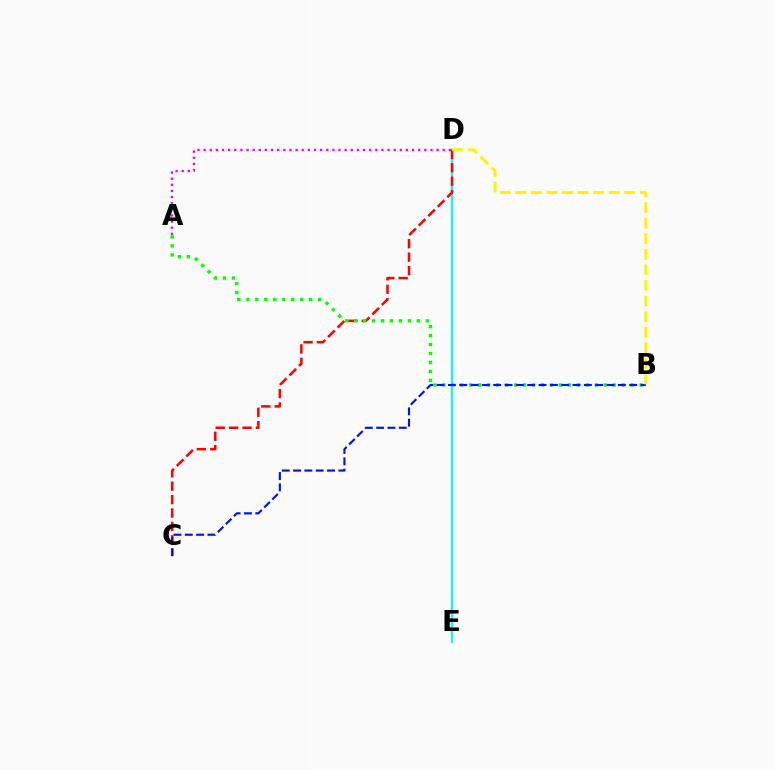{('D', 'E'): [{'color': '#00fff6', 'line_style': 'solid', 'thickness': 1.53}], ('A', 'D'): [{'color': '#ee00ff', 'line_style': 'dotted', 'thickness': 1.67}], ('C', 'D'): [{'color': '#ff0000', 'line_style': 'dashed', 'thickness': 1.82}], ('A', 'B'): [{'color': '#08ff00', 'line_style': 'dotted', 'thickness': 2.44}], ('B', 'C'): [{'color': '#0010ff', 'line_style': 'dashed', 'thickness': 1.54}], ('B', 'D'): [{'color': '#fcf500', 'line_style': 'dashed', 'thickness': 2.12}]}